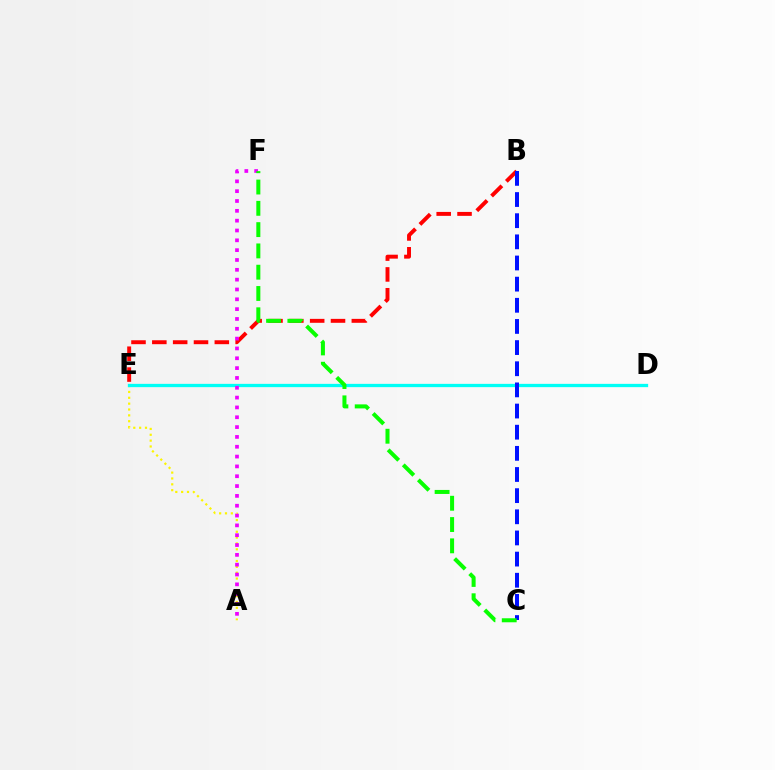{('A', 'E'): [{'color': '#fcf500', 'line_style': 'dotted', 'thickness': 1.59}], ('B', 'E'): [{'color': '#ff0000', 'line_style': 'dashed', 'thickness': 2.83}], ('D', 'E'): [{'color': '#00fff6', 'line_style': 'solid', 'thickness': 2.37}], ('A', 'F'): [{'color': '#ee00ff', 'line_style': 'dotted', 'thickness': 2.67}], ('B', 'C'): [{'color': '#0010ff', 'line_style': 'dashed', 'thickness': 2.87}], ('C', 'F'): [{'color': '#08ff00', 'line_style': 'dashed', 'thickness': 2.89}]}